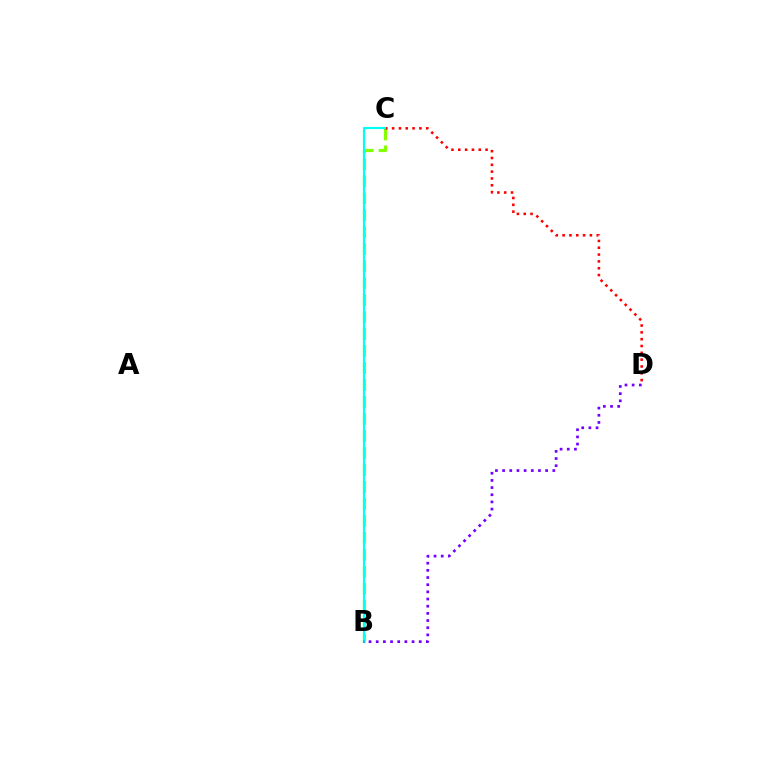{('B', 'C'): [{'color': '#84ff00', 'line_style': 'dashed', 'thickness': 2.31}, {'color': '#00fff6', 'line_style': 'solid', 'thickness': 1.56}], ('C', 'D'): [{'color': '#ff0000', 'line_style': 'dotted', 'thickness': 1.85}], ('B', 'D'): [{'color': '#7200ff', 'line_style': 'dotted', 'thickness': 1.95}]}